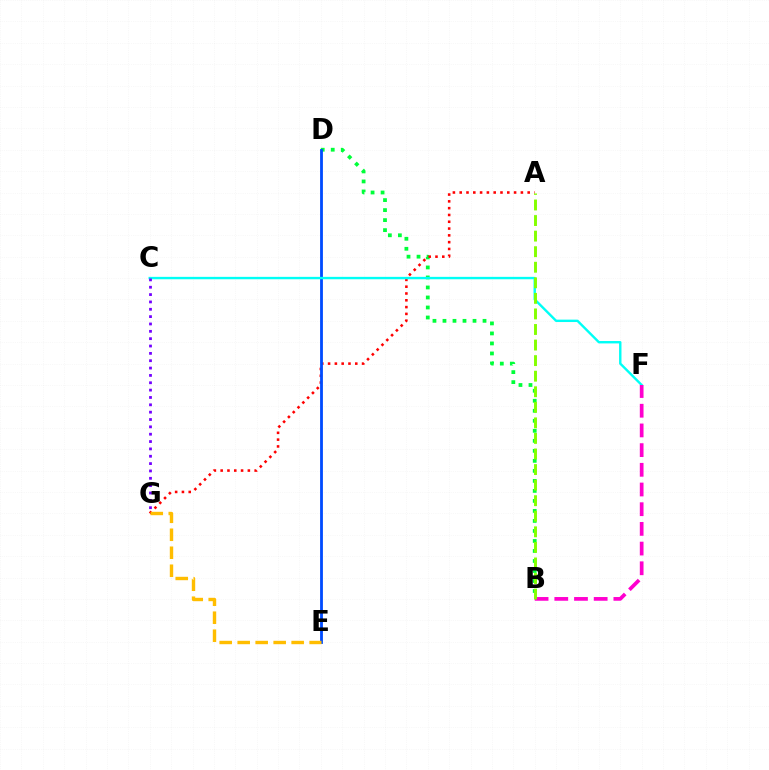{('B', 'D'): [{'color': '#00ff39', 'line_style': 'dotted', 'thickness': 2.72}], ('A', 'G'): [{'color': '#ff0000', 'line_style': 'dotted', 'thickness': 1.85}], ('D', 'E'): [{'color': '#004bff', 'line_style': 'solid', 'thickness': 2.02}], ('C', 'F'): [{'color': '#00fff6', 'line_style': 'solid', 'thickness': 1.73}], ('B', 'F'): [{'color': '#ff00cf', 'line_style': 'dashed', 'thickness': 2.68}], ('C', 'G'): [{'color': '#7200ff', 'line_style': 'dotted', 'thickness': 2.0}], ('E', 'G'): [{'color': '#ffbd00', 'line_style': 'dashed', 'thickness': 2.44}], ('A', 'B'): [{'color': '#84ff00', 'line_style': 'dashed', 'thickness': 2.11}]}